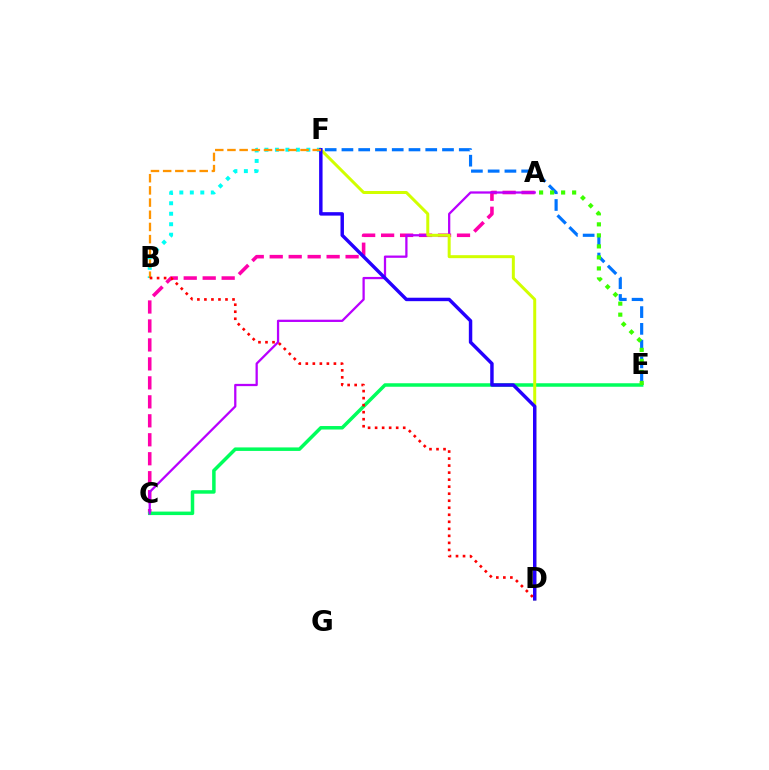{('A', 'C'): [{'color': '#ff00ac', 'line_style': 'dashed', 'thickness': 2.58}, {'color': '#b900ff', 'line_style': 'solid', 'thickness': 1.63}], ('C', 'E'): [{'color': '#00ff5c', 'line_style': 'solid', 'thickness': 2.52}], ('E', 'F'): [{'color': '#0074ff', 'line_style': 'dashed', 'thickness': 2.28}], ('B', 'F'): [{'color': '#00fff6', 'line_style': 'dotted', 'thickness': 2.85}, {'color': '#ff9400', 'line_style': 'dashed', 'thickness': 1.66}], ('D', 'F'): [{'color': '#d1ff00', 'line_style': 'solid', 'thickness': 2.15}, {'color': '#2500ff', 'line_style': 'solid', 'thickness': 2.48}], ('B', 'D'): [{'color': '#ff0000', 'line_style': 'dotted', 'thickness': 1.91}], ('A', 'E'): [{'color': '#3dff00', 'line_style': 'dotted', 'thickness': 2.99}]}